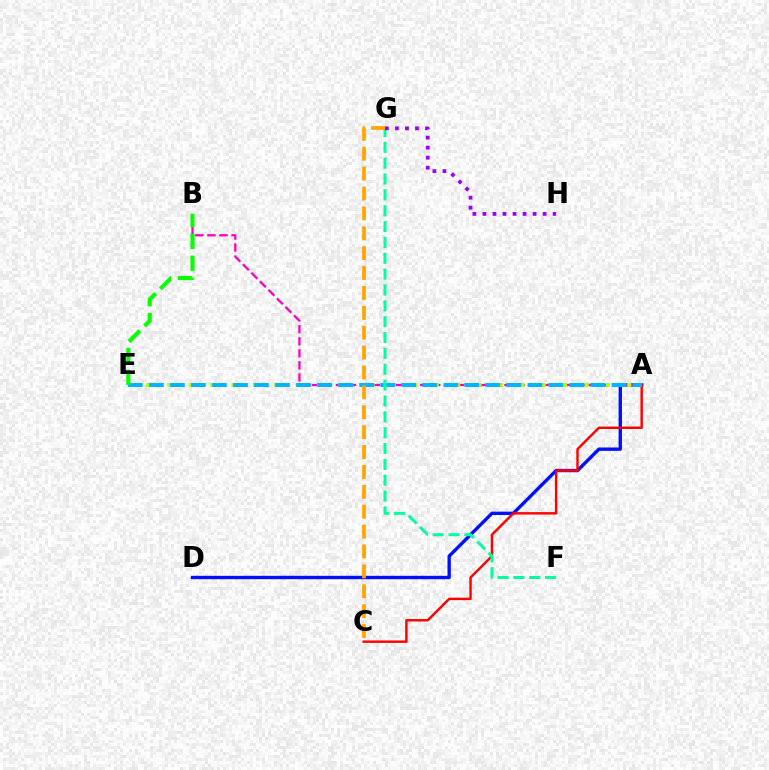{('A', 'D'): [{'color': '#0010ff', 'line_style': 'solid', 'thickness': 2.42}], ('A', 'C'): [{'color': '#ff0000', 'line_style': 'solid', 'thickness': 1.74}], ('A', 'B'): [{'color': '#ff00bd', 'line_style': 'dashed', 'thickness': 1.63}], ('A', 'E'): [{'color': '#b3ff00', 'line_style': 'dotted', 'thickness': 2.91}, {'color': '#00b5ff', 'line_style': 'dashed', 'thickness': 2.86}], ('B', 'E'): [{'color': '#08ff00', 'line_style': 'dashed', 'thickness': 2.97}], ('F', 'G'): [{'color': '#00ff9d', 'line_style': 'dashed', 'thickness': 2.15}], ('C', 'G'): [{'color': '#ffa500', 'line_style': 'dashed', 'thickness': 2.7}], ('G', 'H'): [{'color': '#9b00ff', 'line_style': 'dotted', 'thickness': 2.73}]}